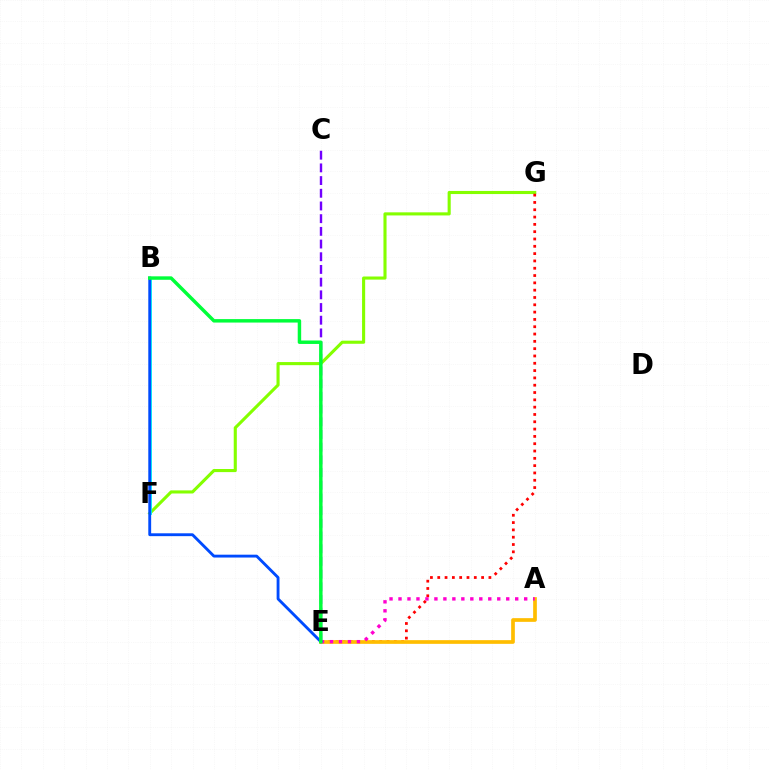{('F', 'G'): [{'color': '#84ff00', 'line_style': 'solid', 'thickness': 2.23}], ('C', 'E'): [{'color': '#7200ff', 'line_style': 'dashed', 'thickness': 1.72}], ('E', 'G'): [{'color': '#ff0000', 'line_style': 'dotted', 'thickness': 1.99}], ('B', 'F'): [{'color': '#00fff6', 'line_style': 'solid', 'thickness': 2.06}], ('A', 'E'): [{'color': '#ffbd00', 'line_style': 'solid', 'thickness': 2.66}, {'color': '#ff00cf', 'line_style': 'dotted', 'thickness': 2.44}], ('B', 'E'): [{'color': '#004bff', 'line_style': 'solid', 'thickness': 2.06}, {'color': '#00ff39', 'line_style': 'solid', 'thickness': 2.49}]}